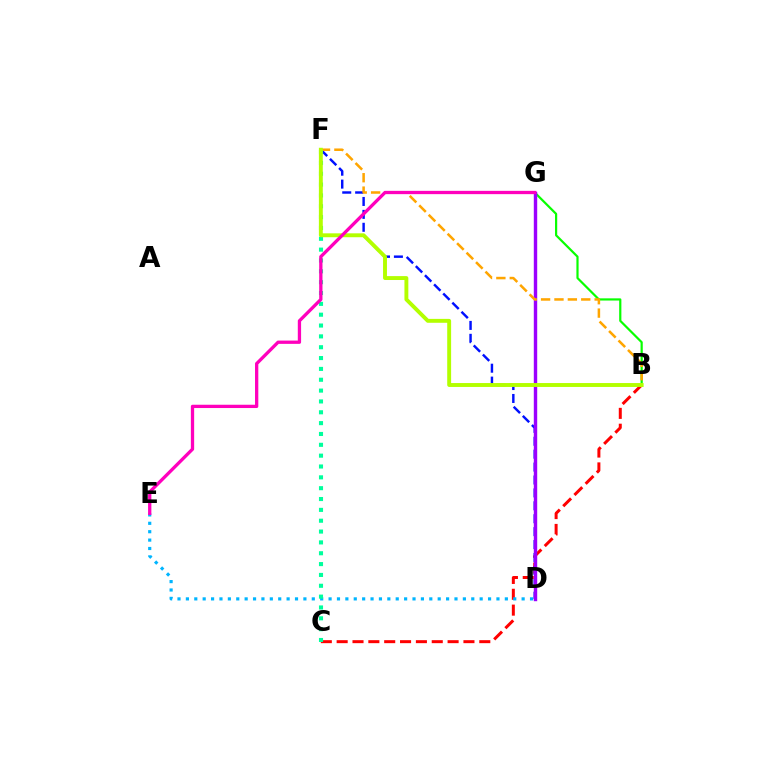{('B', 'C'): [{'color': '#ff0000', 'line_style': 'dashed', 'thickness': 2.15}], ('B', 'G'): [{'color': '#08ff00', 'line_style': 'solid', 'thickness': 1.58}], ('D', 'F'): [{'color': '#0010ff', 'line_style': 'dashed', 'thickness': 1.75}], ('D', 'E'): [{'color': '#00b5ff', 'line_style': 'dotted', 'thickness': 2.28}], ('D', 'G'): [{'color': '#9b00ff', 'line_style': 'solid', 'thickness': 2.45}], ('B', 'F'): [{'color': '#ffa500', 'line_style': 'dashed', 'thickness': 1.82}, {'color': '#b3ff00', 'line_style': 'solid', 'thickness': 2.81}], ('C', 'F'): [{'color': '#00ff9d', 'line_style': 'dotted', 'thickness': 2.95}], ('E', 'G'): [{'color': '#ff00bd', 'line_style': 'solid', 'thickness': 2.37}]}